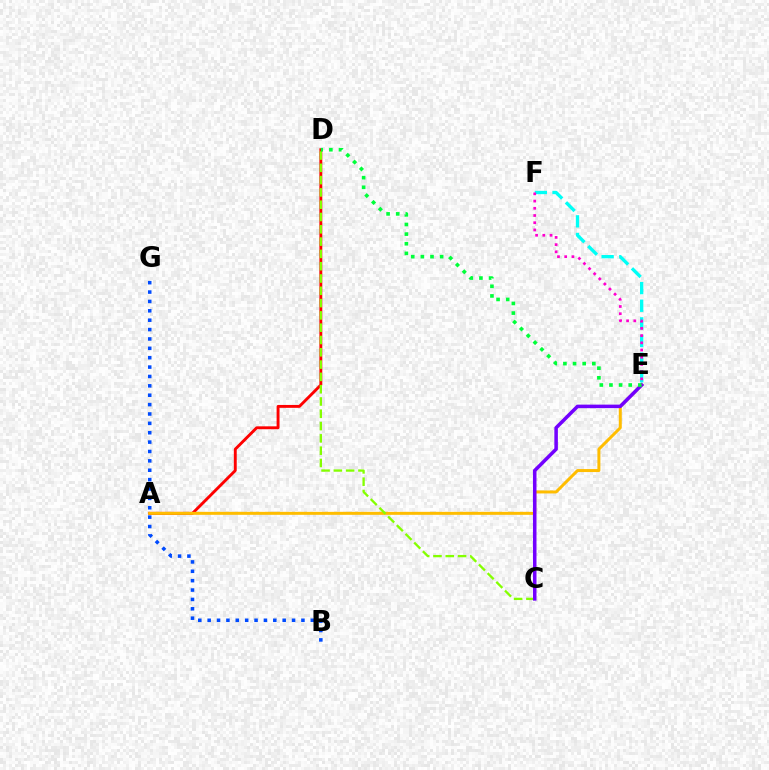{('B', 'G'): [{'color': '#004bff', 'line_style': 'dotted', 'thickness': 2.55}], ('A', 'D'): [{'color': '#ff0000', 'line_style': 'solid', 'thickness': 2.08}], ('A', 'E'): [{'color': '#ffbd00', 'line_style': 'solid', 'thickness': 2.15}], ('C', 'D'): [{'color': '#84ff00', 'line_style': 'dashed', 'thickness': 1.67}], ('E', 'F'): [{'color': '#00fff6', 'line_style': 'dashed', 'thickness': 2.4}, {'color': '#ff00cf', 'line_style': 'dotted', 'thickness': 1.96}], ('C', 'E'): [{'color': '#7200ff', 'line_style': 'solid', 'thickness': 2.54}], ('D', 'E'): [{'color': '#00ff39', 'line_style': 'dotted', 'thickness': 2.62}]}